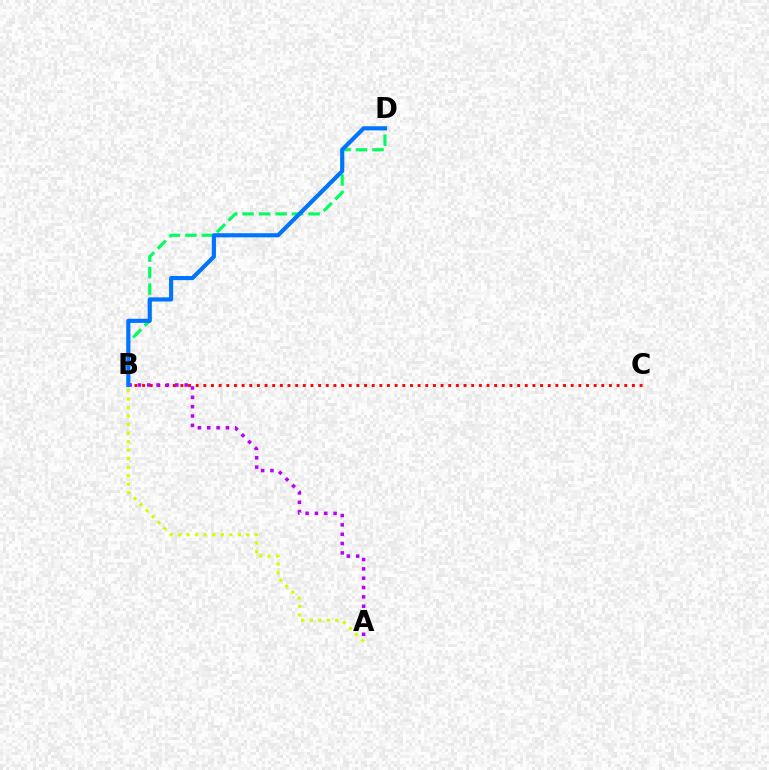{('B', 'C'): [{'color': '#ff0000', 'line_style': 'dotted', 'thickness': 2.08}], ('A', 'B'): [{'color': '#b900ff', 'line_style': 'dotted', 'thickness': 2.54}, {'color': '#d1ff00', 'line_style': 'dotted', 'thickness': 2.32}], ('B', 'D'): [{'color': '#00ff5c', 'line_style': 'dashed', 'thickness': 2.24}, {'color': '#0074ff', 'line_style': 'solid', 'thickness': 2.98}]}